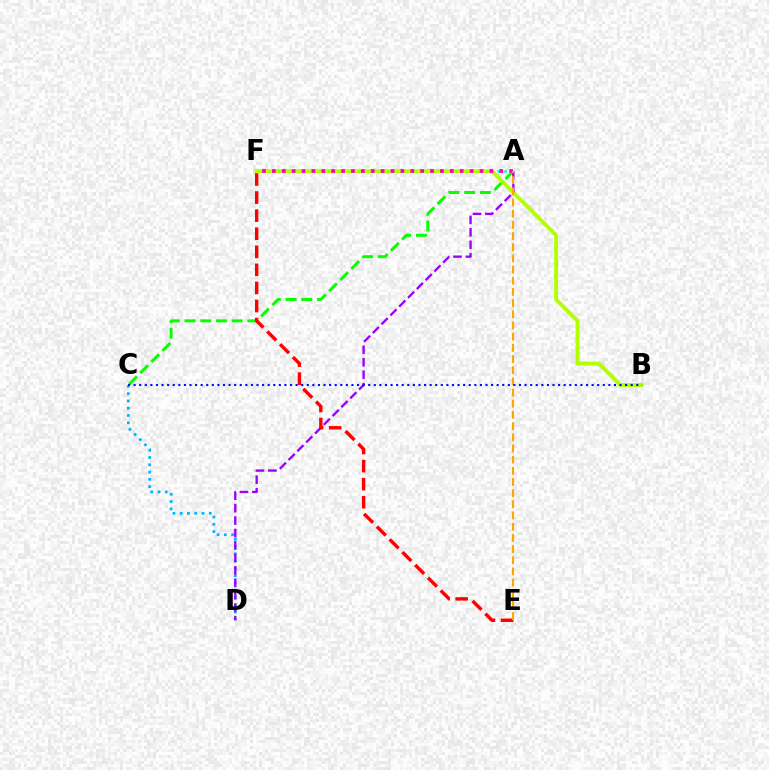{('C', 'D'): [{'color': '#00b5ff', 'line_style': 'dotted', 'thickness': 1.98}], ('A', 'C'): [{'color': '#08ff00', 'line_style': 'dashed', 'thickness': 2.13}], ('A', 'F'): [{'color': '#00ff9d', 'line_style': 'dotted', 'thickness': 1.83}, {'color': '#ff00bd', 'line_style': 'dotted', 'thickness': 2.69}], ('B', 'F'): [{'color': '#b3ff00', 'line_style': 'solid', 'thickness': 2.82}], ('A', 'D'): [{'color': '#9b00ff', 'line_style': 'dashed', 'thickness': 1.69}], ('E', 'F'): [{'color': '#ff0000', 'line_style': 'dashed', 'thickness': 2.46}], ('A', 'E'): [{'color': '#ffa500', 'line_style': 'dashed', 'thickness': 1.52}], ('B', 'C'): [{'color': '#0010ff', 'line_style': 'dotted', 'thickness': 1.52}]}